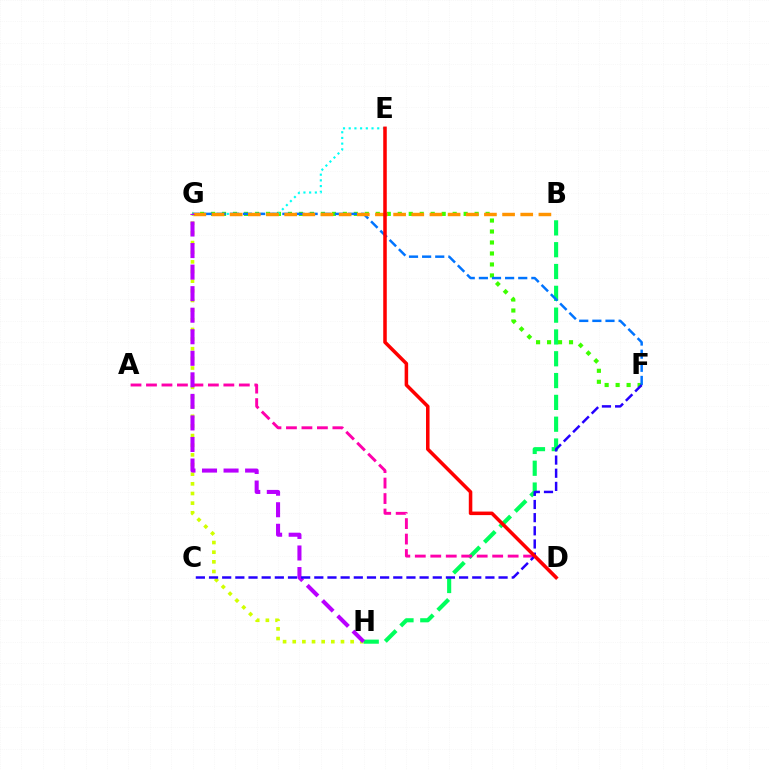{('G', 'H'): [{'color': '#d1ff00', 'line_style': 'dotted', 'thickness': 2.62}, {'color': '#b900ff', 'line_style': 'dashed', 'thickness': 2.93}], ('B', 'H'): [{'color': '#00ff5c', 'line_style': 'dashed', 'thickness': 2.96}], ('F', 'G'): [{'color': '#3dff00', 'line_style': 'dotted', 'thickness': 2.98}, {'color': '#0074ff', 'line_style': 'dashed', 'thickness': 1.78}], ('E', 'G'): [{'color': '#00fff6', 'line_style': 'dotted', 'thickness': 1.55}], ('A', 'D'): [{'color': '#ff00ac', 'line_style': 'dashed', 'thickness': 2.1}], ('B', 'G'): [{'color': '#ff9400', 'line_style': 'dashed', 'thickness': 2.47}], ('C', 'F'): [{'color': '#2500ff', 'line_style': 'dashed', 'thickness': 1.79}], ('D', 'E'): [{'color': '#ff0000', 'line_style': 'solid', 'thickness': 2.54}]}